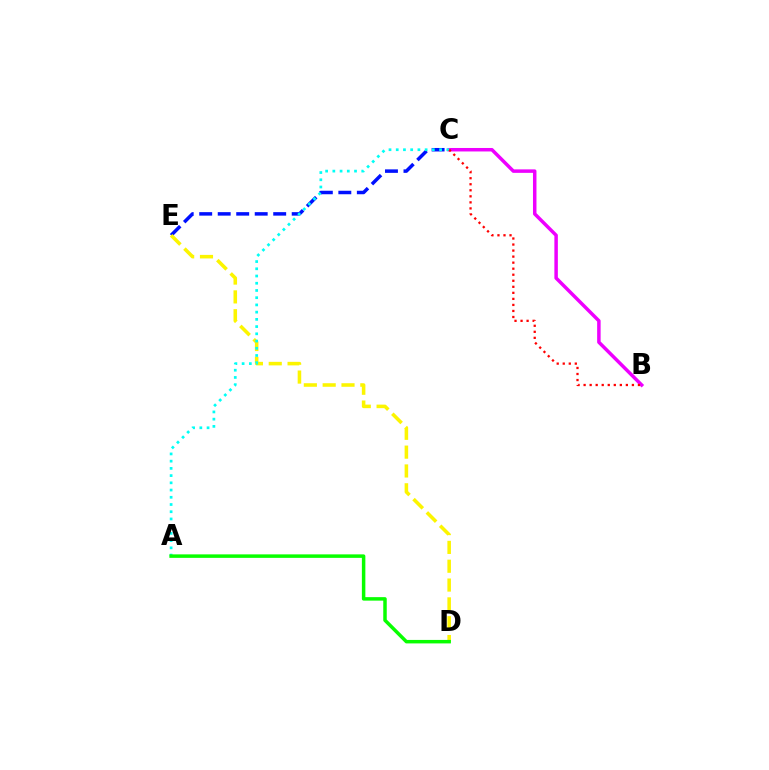{('C', 'E'): [{'color': '#0010ff', 'line_style': 'dashed', 'thickness': 2.51}], ('D', 'E'): [{'color': '#fcf500', 'line_style': 'dashed', 'thickness': 2.56}], ('B', 'C'): [{'color': '#ee00ff', 'line_style': 'solid', 'thickness': 2.51}, {'color': '#ff0000', 'line_style': 'dotted', 'thickness': 1.64}], ('A', 'C'): [{'color': '#00fff6', 'line_style': 'dotted', 'thickness': 1.96}], ('A', 'D'): [{'color': '#08ff00', 'line_style': 'solid', 'thickness': 2.51}]}